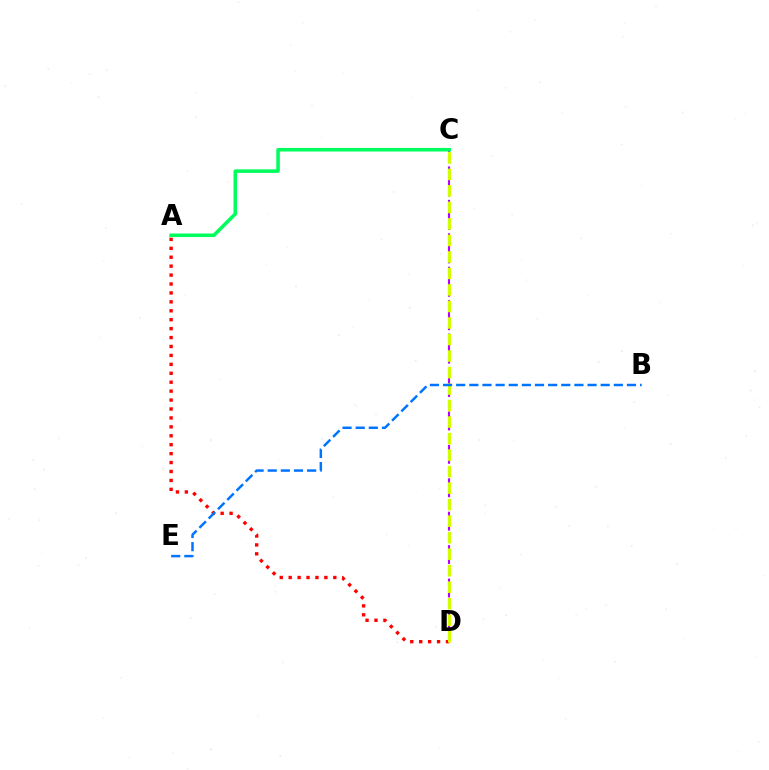{('C', 'D'): [{'color': '#b900ff', 'line_style': 'dashed', 'thickness': 1.51}, {'color': '#d1ff00', 'line_style': 'dashed', 'thickness': 2.24}], ('A', 'D'): [{'color': '#ff0000', 'line_style': 'dotted', 'thickness': 2.43}], ('A', 'C'): [{'color': '#00ff5c', 'line_style': 'solid', 'thickness': 2.55}], ('B', 'E'): [{'color': '#0074ff', 'line_style': 'dashed', 'thickness': 1.78}]}